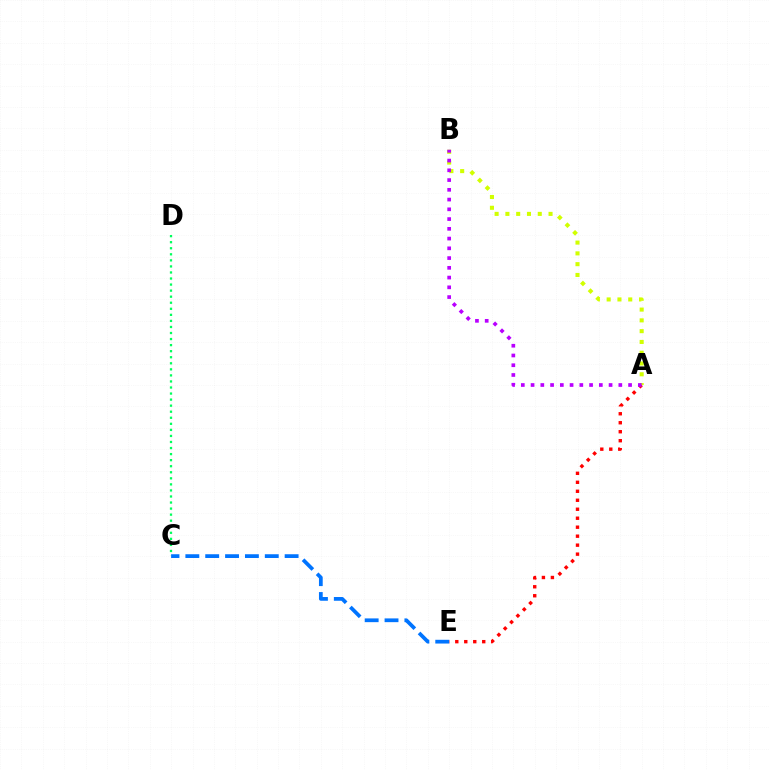{('A', 'E'): [{'color': '#ff0000', 'line_style': 'dotted', 'thickness': 2.44}], ('C', 'D'): [{'color': '#00ff5c', 'line_style': 'dotted', 'thickness': 1.64}], ('C', 'E'): [{'color': '#0074ff', 'line_style': 'dashed', 'thickness': 2.7}], ('A', 'B'): [{'color': '#d1ff00', 'line_style': 'dotted', 'thickness': 2.93}, {'color': '#b900ff', 'line_style': 'dotted', 'thickness': 2.65}]}